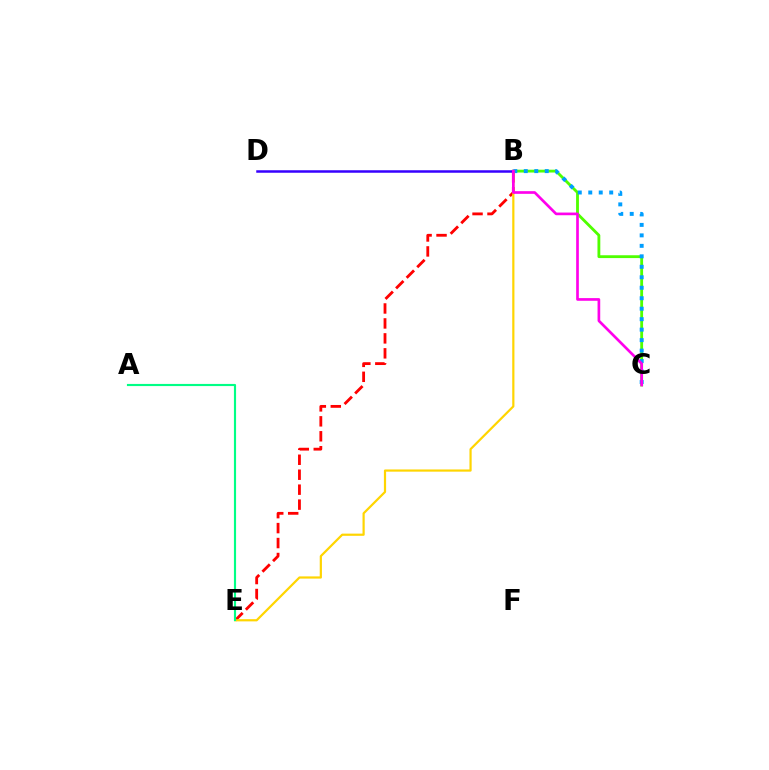{('B', 'C'): [{'color': '#4fff00', 'line_style': 'solid', 'thickness': 2.04}, {'color': '#009eff', 'line_style': 'dotted', 'thickness': 2.85}, {'color': '#ff00ed', 'line_style': 'solid', 'thickness': 1.92}], ('B', 'E'): [{'color': '#ff0000', 'line_style': 'dashed', 'thickness': 2.03}, {'color': '#ffd500', 'line_style': 'solid', 'thickness': 1.58}], ('B', 'D'): [{'color': '#3700ff', 'line_style': 'solid', 'thickness': 1.8}], ('A', 'E'): [{'color': '#00ff86', 'line_style': 'solid', 'thickness': 1.55}]}